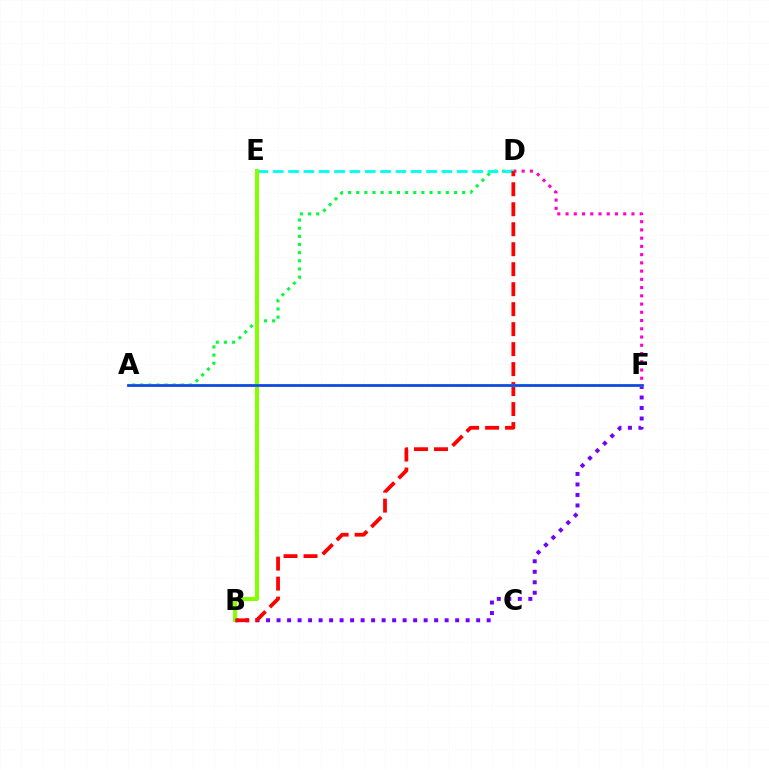{('B', 'F'): [{'color': '#7200ff', 'line_style': 'dotted', 'thickness': 2.85}], ('D', 'F'): [{'color': '#ff00cf', 'line_style': 'dotted', 'thickness': 2.24}], ('A', 'D'): [{'color': '#00ff39', 'line_style': 'dotted', 'thickness': 2.21}], ('D', 'E'): [{'color': '#00fff6', 'line_style': 'dashed', 'thickness': 2.08}], ('B', 'E'): [{'color': '#84ff00', 'line_style': 'solid', 'thickness': 2.91}], ('B', 'D'): [{'color': '#ff0000', 'line_style': 'dashed', 'thickness': 2.71}], ('A', 'F'): [{'color': '#ffbd00', 'line_style': 'solid', 'thickness': 2.2}, {'color': '#004bff', 'line_style': 'solid', 'thickness': 1.9}]}